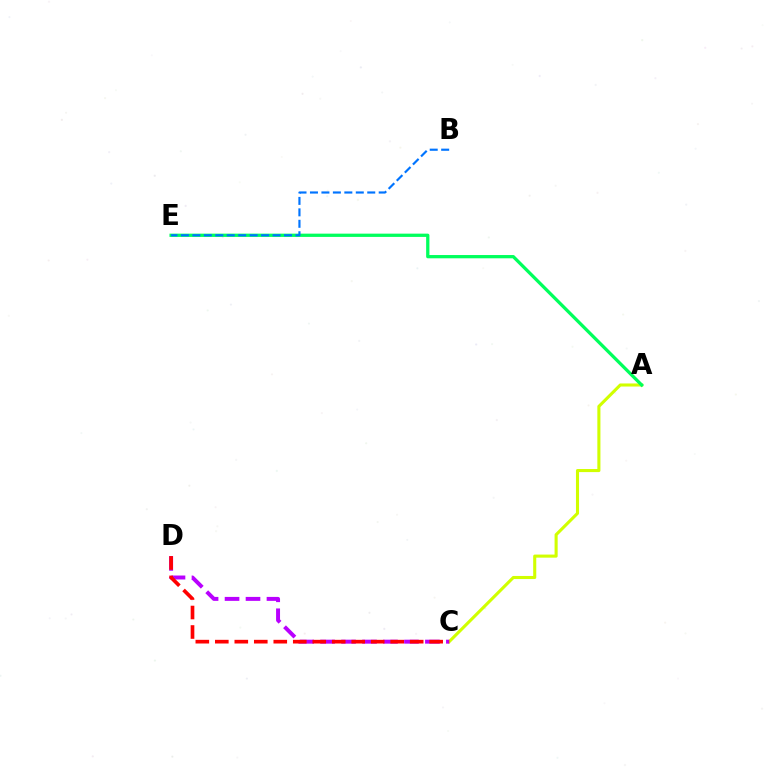{('A', 'C'): [{'color': '#d1ff00', 'line_style': 'solid', 'thickness': 2.22}], ('C', 'D'): [{'color': '#b900ff', 'line_style': 'dashed', 'thickness': 2.85}, {'color': '#ff0000', 'line_style': 'dashed', 'thickness': 2.65}], ('A', 'E'): [{'color': '#00ff5c', 'line_style': 'solid', 'thickness': 2.35}], ('B', 'E'): [{'color': '#0074ff', 'line_style': 'dashed', 'thickness': 1.56}]}